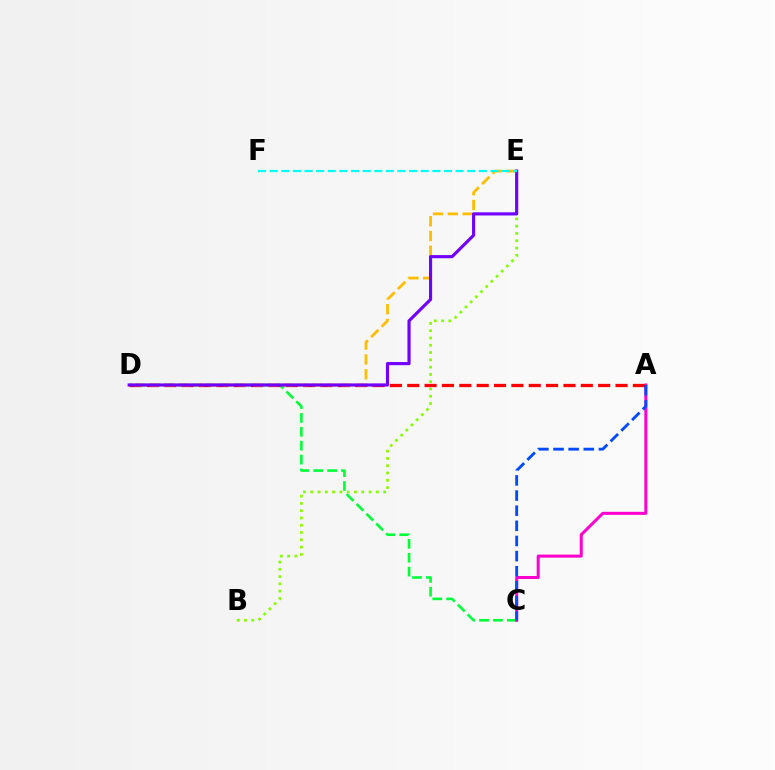{('B', 'E'): [{'color': '#84ff00', 'line_style': 'dotted', 'thickness': 1.98}], ('C', 'D'): [{'color': '#00ff39', 'line_style': 'dashed', 'thickness': 1.89}], ('A', 'C'): [{'color': '#ff00cf', 'line_style': 'solid', 'thickness': 2.18}, {'color': '#004bff', 'line_style': 'dashed', 'thickness': 2.06}], ('A', 'D'): [{'color': '#ff0000', 'line_style': 'dashed', 'thickness': 2.36}], ('D', 'E'): [{'color': '#ffbd00', 'line_style': 'dashed', 'thickness': 2.01}, {'color': '#7200ff', 'line_style': 'solid', 'thickness': 2.27}], ('E', 'F'): [{'color': '#00fff6', 'line_style': 'dashed', 'thickness': 1.58}]}